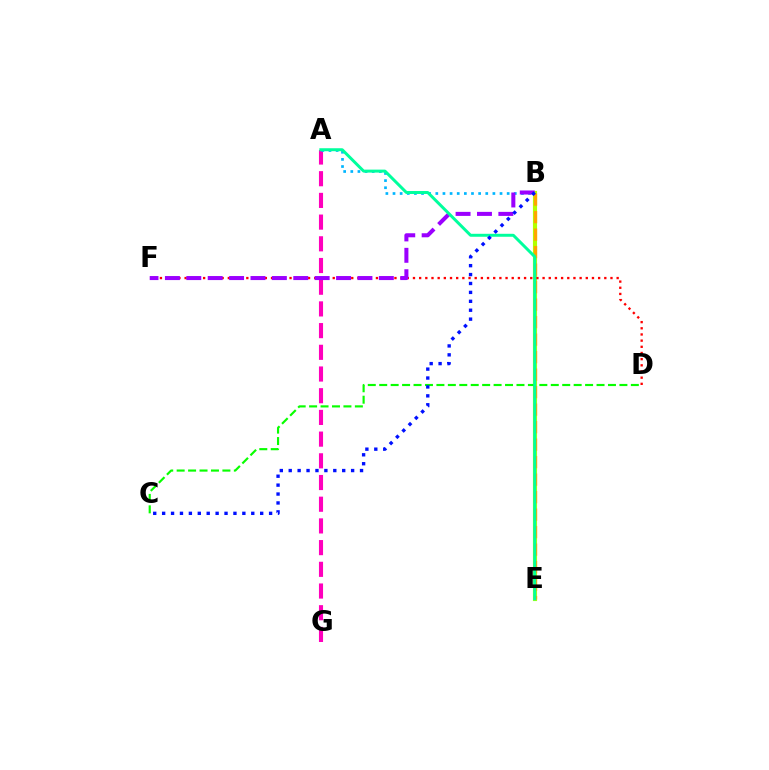{('B', 'E'): [{'color': '#b3ff00', 'line_style': 'solid', 'thickness': 2.98}, {'color': '#ffa500', 'line_style': 'dashed', 'thickness': 2.38}], ('D', 'F'): [{'color': '#ff0000', 'line_style': 'dotted', 'thickness': 1.68}], ('A', 'G'): [{'color': '#ff00bd', 'line_style': 'dashed', 'thickness': 2.95}], ('A', 'B'): [{'color': '#00b5ff', 'line_style': 'dotted', 'thickness': 1.94}], ('B', 'F'): [{'color': '#9b00ff', 'line_style': 'dashed', 'thickness': 2.91}], ('C', 'D'): [{'color': '#08ff00', 'line_style': 'dashed', 'thickness': 1.55}], ('A', 'E'): [{'color': '#00ff9d', 'line_style': 'solid', 'thickness': 2.14}], ('B', 'C'): [{'color': '#0010ff', 'line_style': 'dotted', 'thickness': 2.42}]}